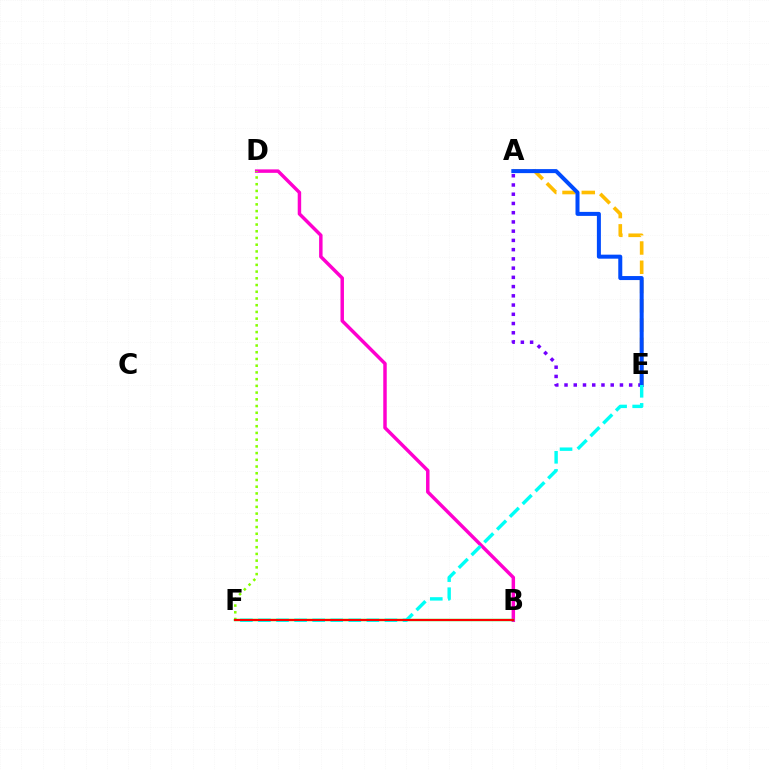{('A', 'E'): [{'color': '#ffbd00', 'line_style': 'dashed', 'thickness': 2.62}, {'color': '#7200ff', 'line_style': 'dotted', 'thickness': 2.51}, {'color': '#004bff', 'line_style': 'solid', 'thickness': 2.89}], ('B', 'D'): [{'color': '#ff00cf', 'line_style': 'solid', 'thickness': 2.5}], ('D', 'F'): [{'color': '#84ff00', 'line_style': 'dotted', 'thickness': 1.83}], ('B', 'F'): [{'color': '#00ff39', 'line_style': 'solid', 'thickness': 1.74}, {'color': '#ff0000', 'line_style': 'solid', 'thickness': 1.51}], ('E', 'F'): [{'color': '#00fff6', 'line_style': 'dashed', 'thickness': 2.45}]}